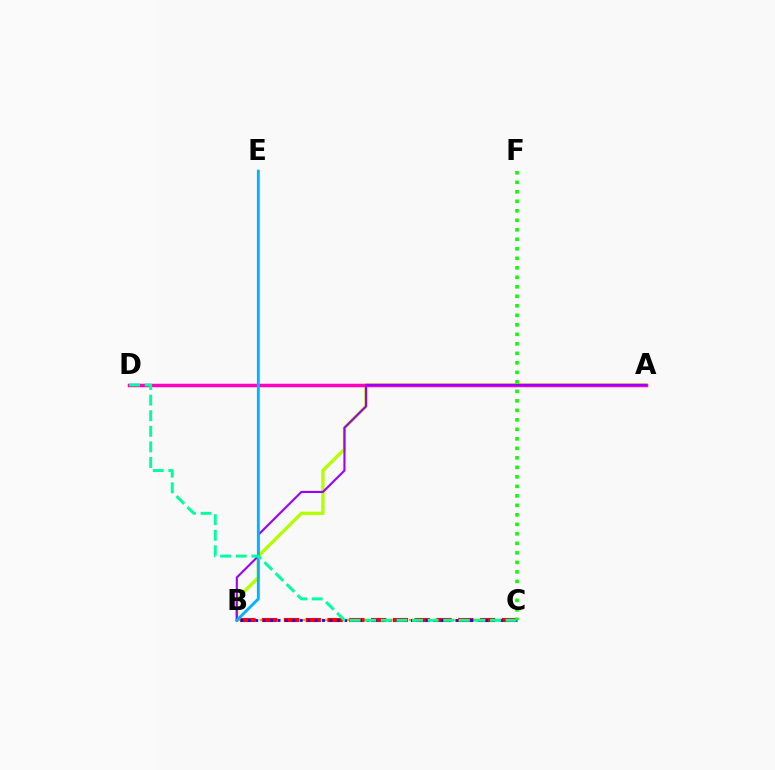{('A', 'B'): [{'color': '#b3ff00', 'line_style': 'solid', 'thickness': 2.41}, {'color': '#9b00ff', 'line_style': 'solid', 'thickness': 1.52}], ('A', 'D'): [{'color': '#ff00bd', 'line_style': 'solid', 'thickness': 2.52}], ('B', 'C'): [{'color': '#ffa500', 'line_style': 'dashed', 'thickness': 1.69}, {'color': '#ff0000', 'line_style': 'dashed', 'thickness': 2.96}, {'color': '#0010ff', 'line_style': 'dotted', 'thickness': 2.01}], ('B', 'E'): [{'color': '#00b5ff', 'line_style': 'solid', 'thickness': 2.06}], ('C', 'D'): [{'color': '#00ff9d', 'line_style': 'dashed', 'thickness': 2.12}], ('C', 'F'): [{'color': '#08ff00', 'line_style': 'dotted', 'thickness': 2.58}]}